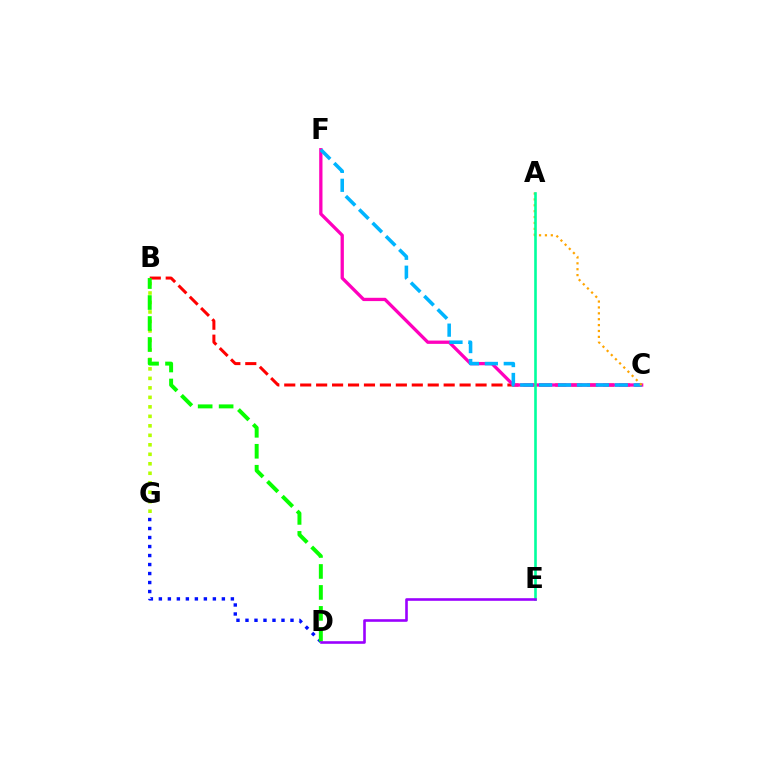{('D', 'G'): [{'color': '#0010ff', 'line_style': 'dotted', 'thickness': 2.45}], ('B', 'C'): [{'color': '#ff0000', 'line_style': 'dashed', 'thickness': 2.17}], ('B', 'G'): [{'color': '#b3ff00', 'line_style': 'dotted', 'thickness': 2.58}], ('B', 'D'): [{'color': '#08ff00', 'line_style': 'dashed', 'thickness': 2.85}], ('C', 'F'): [{'color': '#ff00bd', 'line_style': 'solid', 'thickness': 2.37}, {'color': '#00b5ff', 'line_style': 'dashed', 'thickness': 2.57}], ('A', 'C'): [{'color': '#ffa500', 'line_style': 'dotted', 'thickness': 1.6}], ('A', 'E'): [{'color': '#00ff9d', 'line_style': 'solid', 'thickness': 1.89}], ('D', 'E'): [{'color': '#9b00ff', 'line_style': 'solid', 'thickness': 1.88}]}